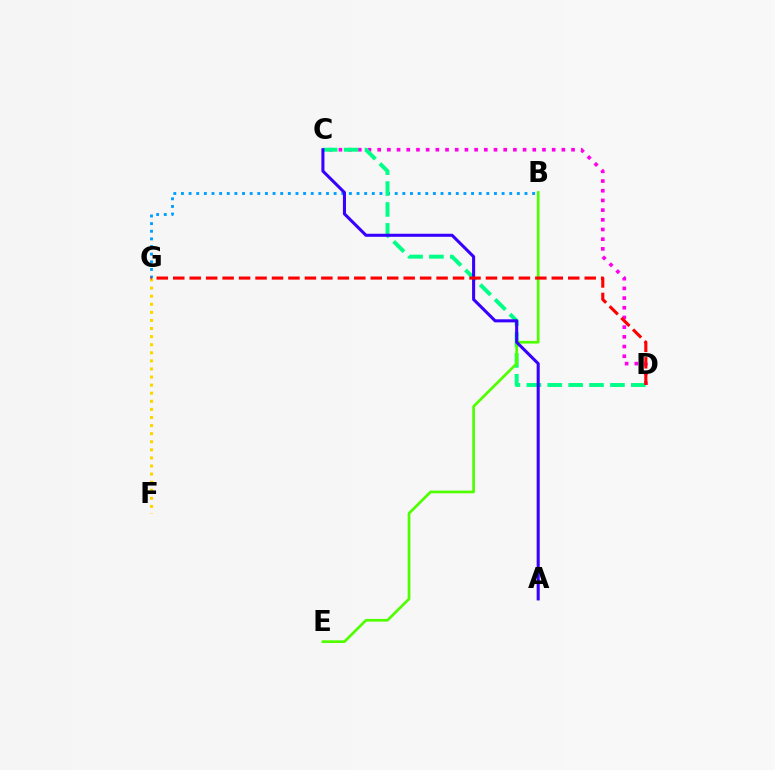{('B', 'G'): [{'color': '#009eff', 'line_style': 'dotted', 'thickness': 2.07}], ('C', 'D'): [{'color': '#ff00ed', 'line_style': 'dotted', 'thickness': 2.63}, {'color': '#00ff86', 'line_style': 'dashed', 'thickness': 2.84}], ('F', 'G'): [{'color': '#ffd500', 'line_style': 'dotted', 'thickness': 2.2}], ('B', 'E'): [{'color': '#4fff00', 'line_style': 'solid', 'thickness': 1.94}], ('A', 'C'): [{'color': '#3700ff', 'line_style': 'solid', 'thickness': 2.21}], ('D', 'G'): [{'color': '#ff0000', 'line_style': 'dashed', 'thickness': 2.24}]}